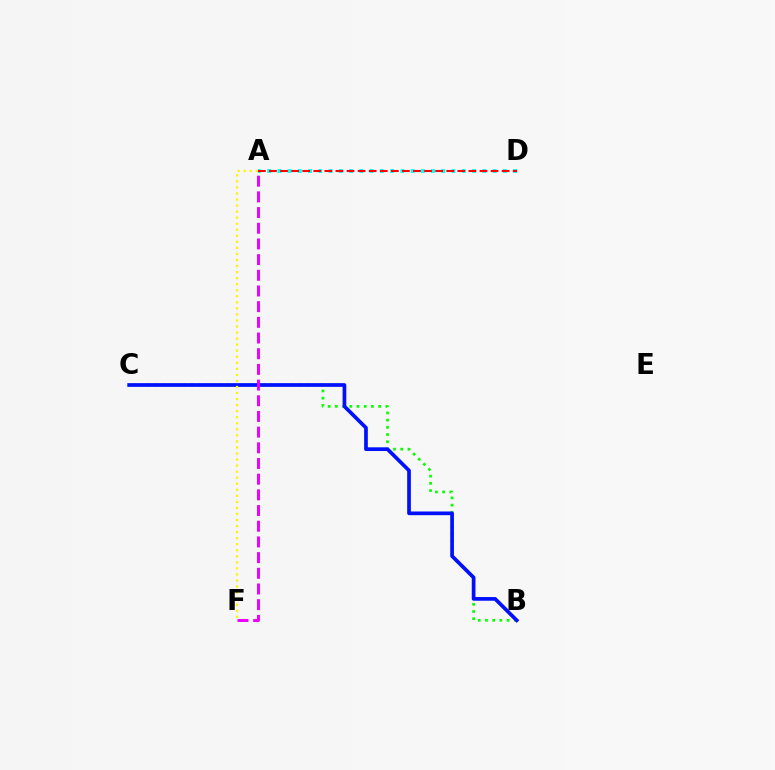{('B', 'C'): [{'color': '#08ff00', 'line_style': 'dotted', 'thickness': 1.96}, {'color': '#0010ff', 'line_style': 'solid', 'thickness': 2.66}], ('A', 'D'): [{'color': '#00fff6', 'line_style': 'dotted', 'thickness': 2.78}, {'color': '#ff0000', 'line_style': 'dashed', 'thickness': 1.51}], ('A', 'F'): [{'color': '#ee00ff', 'line_style': 'dashed', 'thickness': 2.13}, {'color': '#fcf500', 'line_style': 'dotted', 'thickness': 1.64}]}